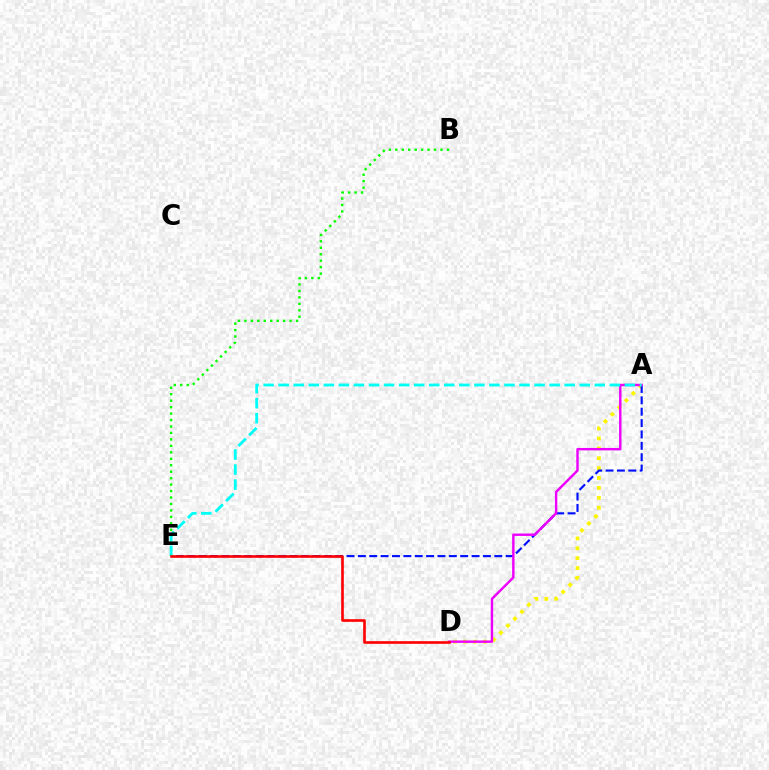{('A', 'D'): [{'color': '#fcf500', 'line_style': 'dotted', 'thickness': 2.69}, {'color': '#ee00ff', 'line_style': 'solid', 'thickness': 1.74}], ('A', 'E'): [{'color': '#0010ff', 'line_style': 'dashed', 'thickness': 1.54}, {'color': '#00fff6', 'line_style': 'dashed', 'thickness': 2.04}], ('B', 'E'): [{'color': '#08ff00', 'line_style': 'dotted', 'thickness': 1.75}], ('D', 'E'): [{'color': '#ff0000', 'line_style': 'solid', 'thickness': 1.89}]}